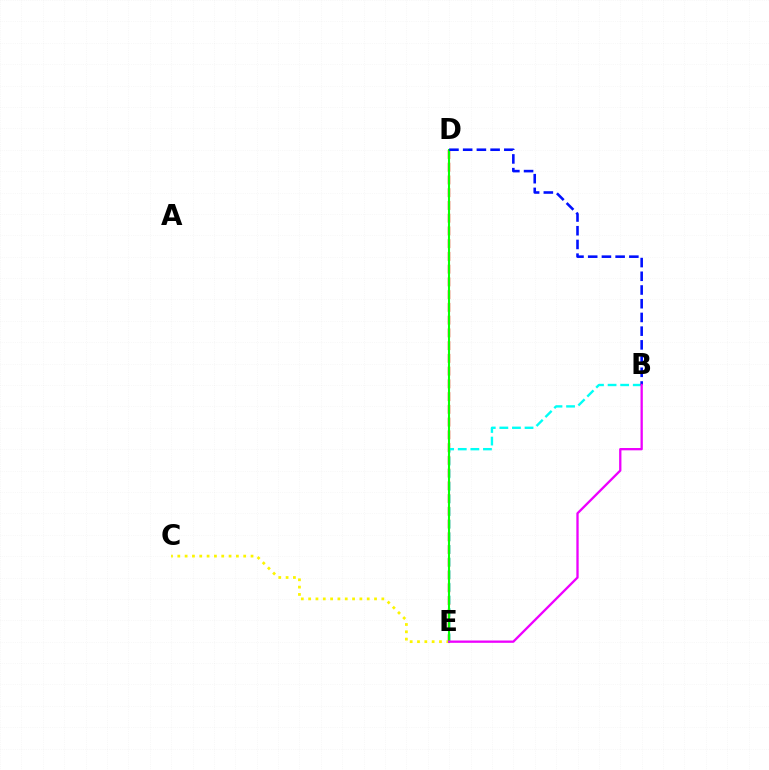{('D', 'E'): [{'color': '#ff0000', 'line_style': 'dashed', 'thickness': 1.73}, {'color': '#08ff00', 'line_style': 'solid', 'thickness': 1.51}], ('C', 'E'): [{'color': '#fcf500', 'line_style': 'dotted', 'thickness': 1.99}], ('B', 'E'): [{'color': '#00fff6', 'line_style': 'dashed', 'thickness': 1.71}, {'color': '#ee00ff', 'line_style': 'solid', 'thickness': 1.66}], ('B', 'D'): [{'color': '#0010ff', 'line_style': 'dashed', 'thickness': 1.86}]}